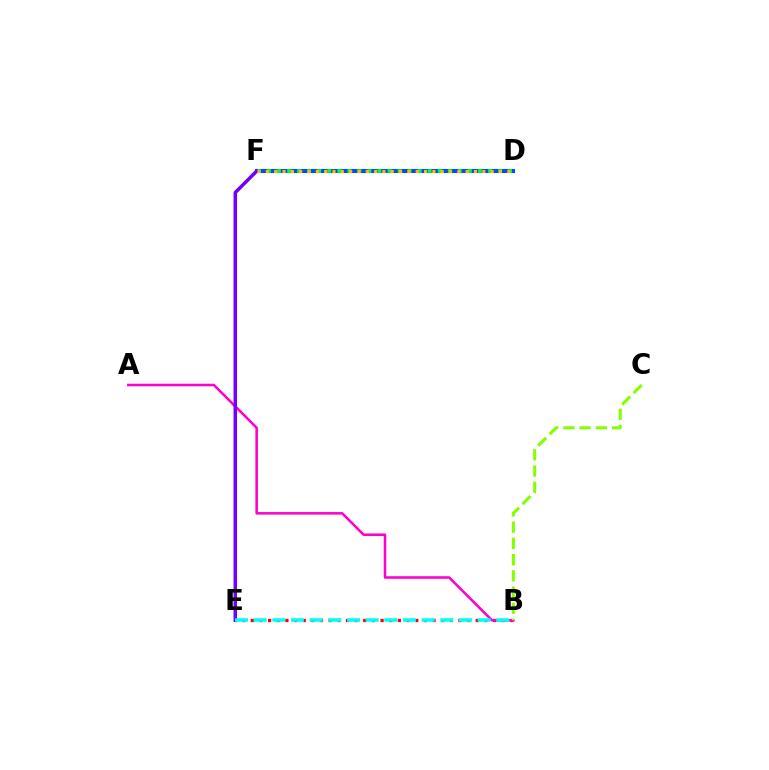{('D', 'F'): [{'color': '#004bff', 'line_style': 'solid', 'thickness': 2.93}, {'color': '#00ff39', 'line_style': 'dotted', 'thickness': 2.73}, {'color': '#ffbd00', 'line_style': 'dotted', 'thickness': 2.26}], ('B', 'E'): [{'color': '#ff0000', 'line_style': 'dotted', 'thickness': 2.35}, {'color': '#00fff6', 'line_style': 'dashed', 'thickness': 2.54}], ('A', 'B'): [{'color': '#ff00cf', 'line_style': 'solid', 'thickness': 1.85}], ('E', 'F'): [{'color': '#7200ff', 'line_style': 'solid', 'thickness': 2.52}], ('B', 'C'): [{'color': '#84ff00', 'line_style': 'dashed', 'thickness': 2.21}]}